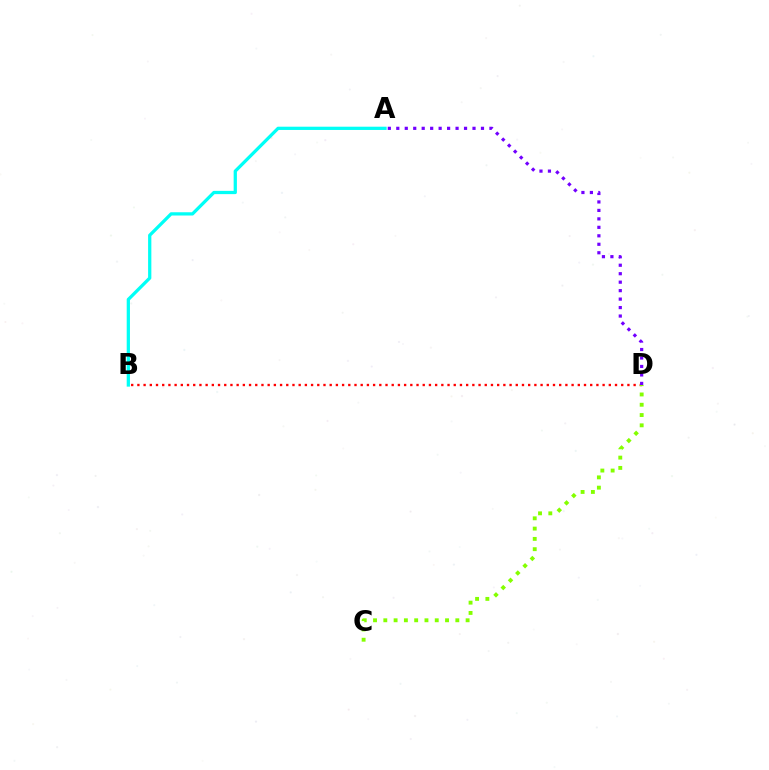{('A', 'B'): [{'color': '#00fff6', 'line_style': 'solid', 'thickness': 2.35}], ('B', 'D'): [{'color': '#ff0000', 'line_style': 'dotted', 'thickness': 1.69}], ('C', 'D'): [{'color': '#84ff00', 'line_style': 'dotted', 'thickness': 2.79}], ('A', 'D'): [{'color': '#7200ff', 'line_style': 'dotted', 'thickness': 2.3}]}